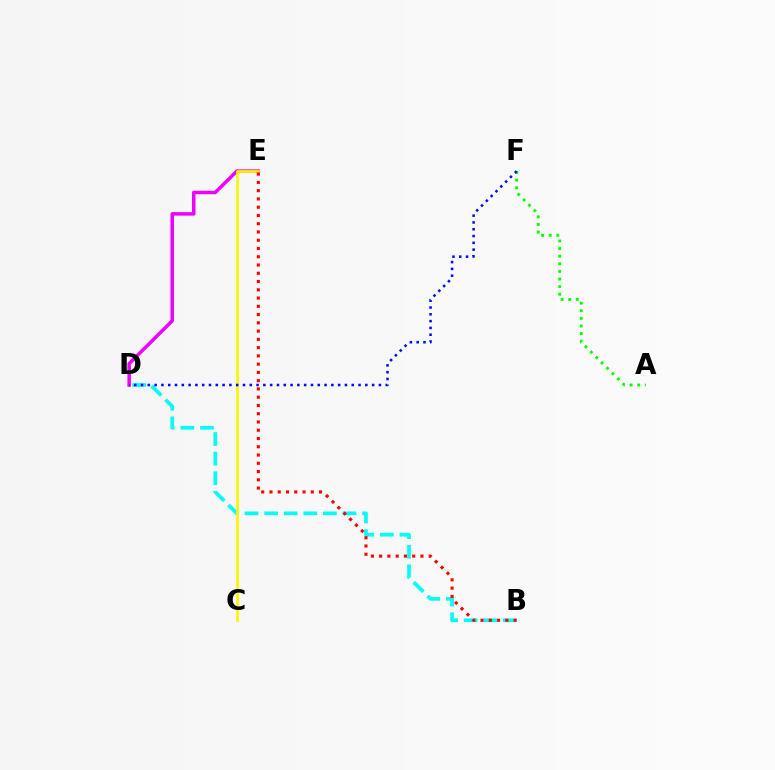{('B', 'D'): [{'color': '#00fff6', 'line_style': 'dashed', 'thickness': 2.66}], ('D', 'E'): [{'color': '#ee00ff', 'line_style': 'solid', 'thickness': 2.51}], ('A', 'F'): [{'color': '#08ff00', 'line_style': 'dotted', 'thickness': 2.07}], ('C', 'E'): [{'color': '#fcf500', 'line_style': 'solid', 'thickness': 1.95}], ('B', 'E'): [{'color': '#ff0000', 'line_style': 'dotted', 'thickness': 2.24}], ('D', 'F'): [{'color': '#0010ff', 'line_style': 'dotted', 'thickness': 1.85}]}